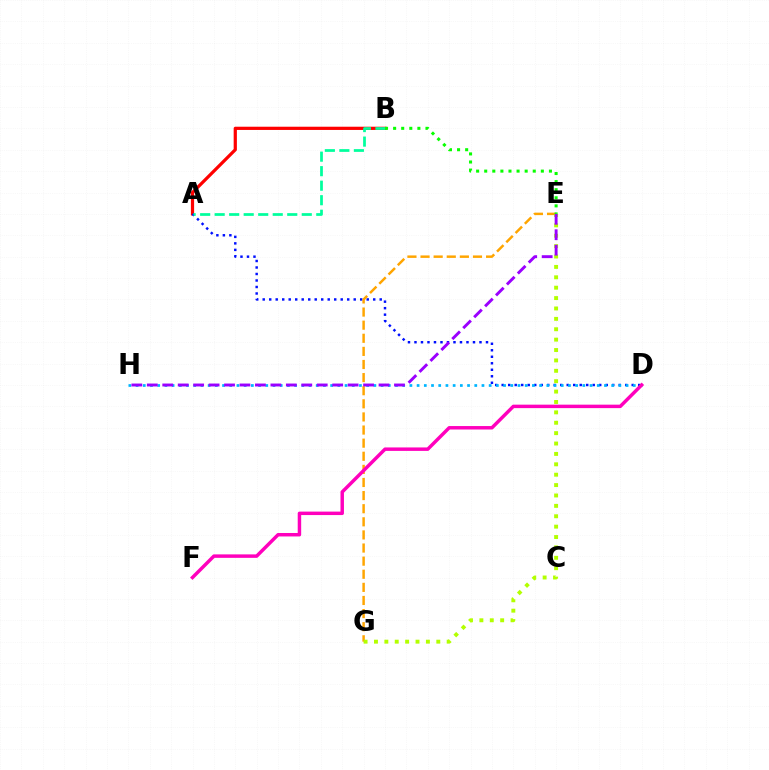{('A', 'B'): [{'color': '#ff0000', 'line_style': 'solid', 'thickness': 2.32}, {'color': '#00ff9d', 'line_style': 'dashed', 'thickness': 1.97}], ('A', 'D'): [{'color': '#0010ff', 'line_style': 'dotted', 'thickness': 1.77}], ('D', 'H'): [{'color': '#00b5ff', 'line_style': 'dotted', 'thickness': 1.96}], ('E', 'G'): [{'color': '#ffa500', 'line_style': 'dashed', 'thickness': 1.78}, {'color': '#b3ff00', 'line_style': 'dotted', 'thickness': 2.82}], ('D', 'F'): [{'color': '#ff00bd', 'line_style': 'solid', 'thickness': 2.49}], ('E', 'H'): [{'color': '#9b00ff', 'line_style': 'dashed', 'thickness': 2.1}], ('B', 'E'): [{'color': '#08ff00', 'line_style': 'dotted', 'thickness': 2.2}]}